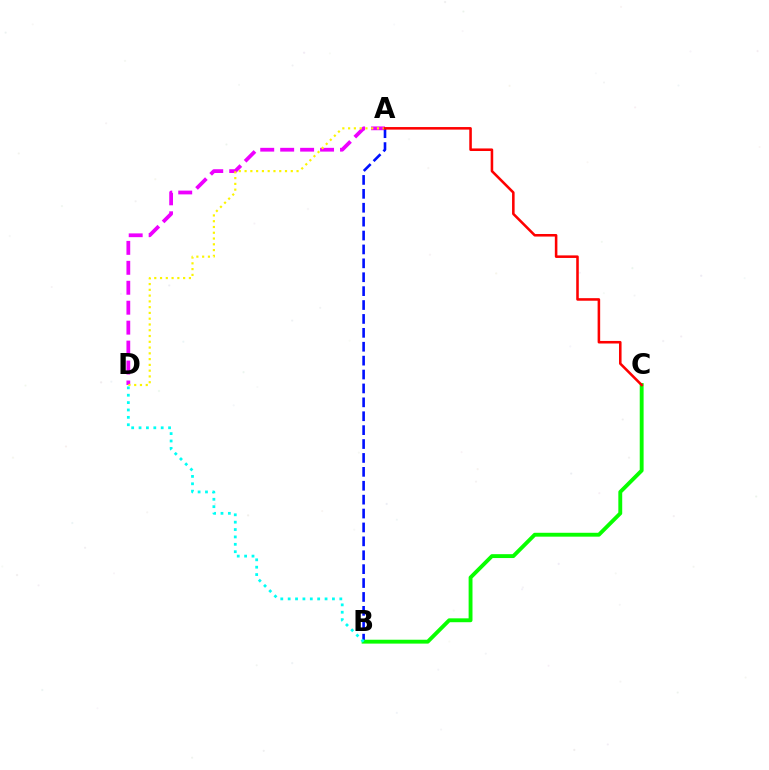{('A', 'D'): [{'color': '#ee00ff', 'line_style': 'dashed', 'thickness': 2.71}, {'color': '#fcf500', 'line_style': 'dotted', 'thickness': 1.57}], ('A', 'B'): [{'color': '#0010ff', 'line_style': 'dashed', 'thickness': 1.89}], ('B', 'C'): [{'color': '#08ff00', 'line_style': 'solid', 'thickness': 2.79}], ('A', 'C'): [{'color': '#ff0000', 'line_style': 'solid', 'thickness': 1.84}], ('B', 'D'): [{'color': '#00fff6', 'line_style': 'dotted', 'thickness': 2.0}]}